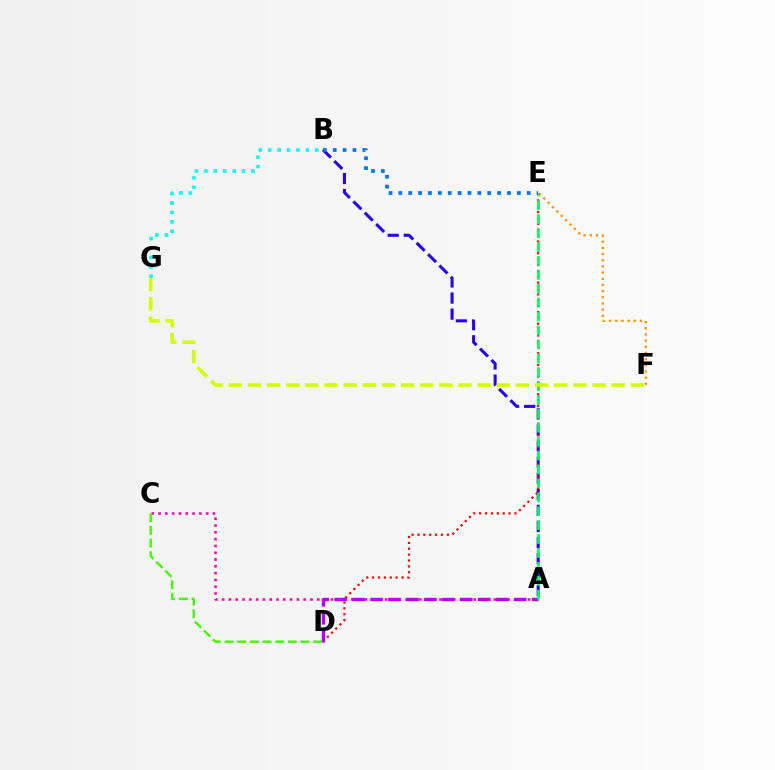{('A', 'B'): [{'color': '#2500ff', 'line_style': 'dashed', 'thickness': 2.18}], ('B', 'G'): [{'color': '#00fff6', 'line_style': 'dotted', 'thickness': 2.56}], ('A', 'C'): [{'color': '#ff00ac', 'line_style': 'dotted', 'thickness': 1.85}], ('C', 'D'): [{'color': '#3dff00', 'line_style': 'dashed', 'thickness': 1.72}], ('D', 'E'): [{'color': '#ff0000', 'line_style': 'dotted', 'thickness': 1.6}], ('A', 'D'): [{'color': '#b900ff', 'line_style': 'dashed', 'thickness': 2.44}], ('A', 'E'): [{'color': '#00ff5c', 'line_style': 'dashed', 'thickness': 1.89}], ('B', 'E'): [{'color': '#0074ff', 'line_style': 'dotted', 'thickness': 2.68}], ('E', 'F'): [{'color': '#ff9400', 'line_style': 'dotted', 'thickness': 1.68}], ('F', 'G'): [{'color': '#d1ff00', 'line_style': 'dashed', 'thickness': 2.6}]}